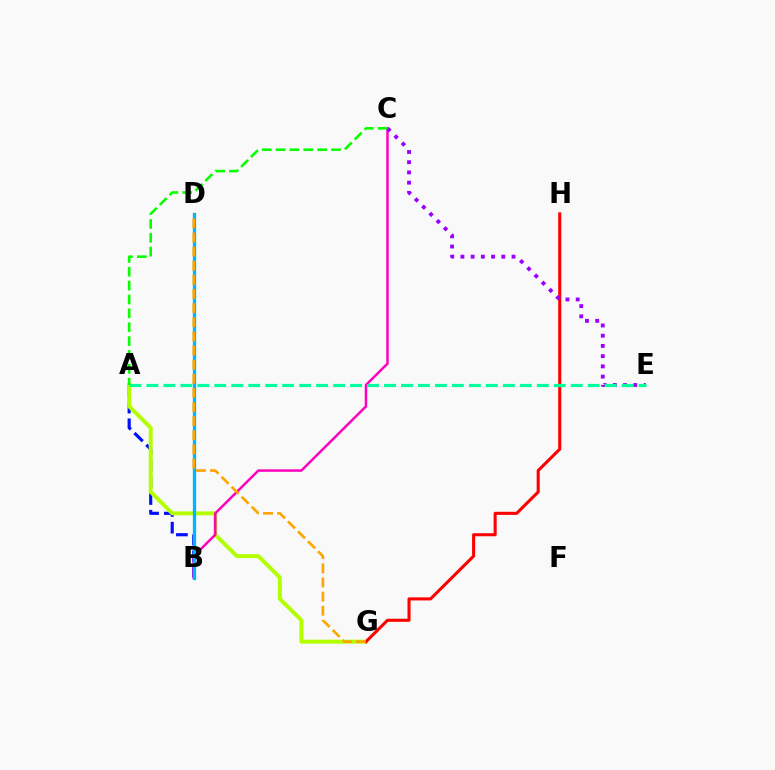{('A', 'B'): [{'color': '#0010ff', 'line_style': 'dashed', 'thickness': 2.27}], ('A', 'G'): [{'color': '#b3ff00', 'line_style': 'solid', 'thickness': 2.82}], ('B', 'C'): [{'color': '#ff00bd', 'line_style': 'solid', 'thickness': 1.79}], ('B', 'D'): [{'color': '#00b5ff', 'line_style': 'solid', 'thickness': 2.38}], ('G', 'H'): [{'color': '#ff0000', 'line_style': 'solid', 'thickness': 2.21}], ('C', 'E'): [{'color': '#9b00ff', 'line_style': 'dotted', 'thickness': 2.78}], ('A', 'E'): [{'color': '#00ff9d', 'line_style': 'dashed', 'thickness': 2.31}], ('D', 'G'): [{'color': '#ffa500', 'line_style': 'dashed', 'thickness': 1.92}], ('A', 'C'): [{'color': '#08ff00', 'line_style': 'dashed', 'thickness': 1.88}]}